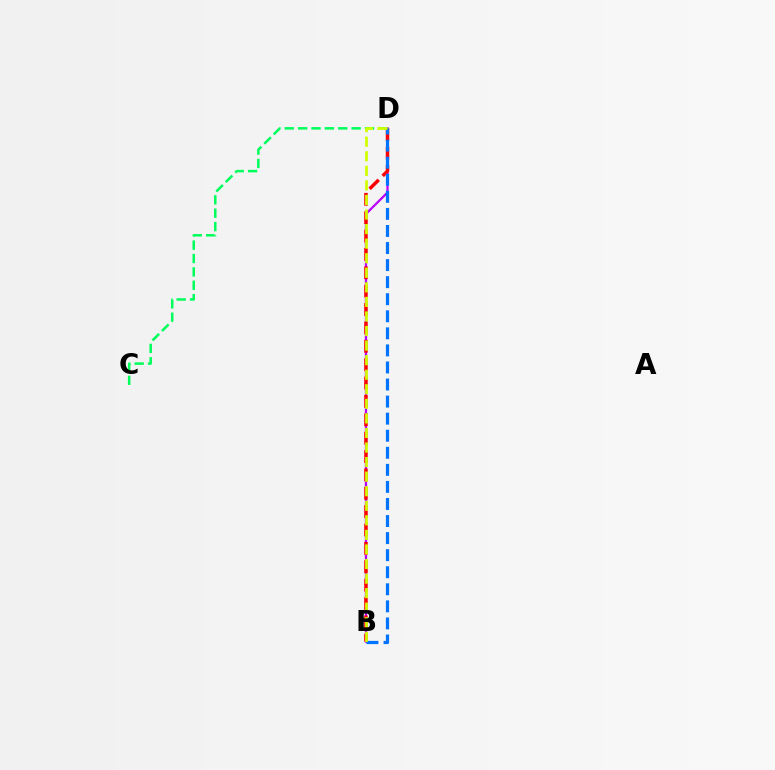{('B', 'D'): [{'color': '#b900ff', 'line_style': 'solid', 'thickness': 1.64}, {'color': '#ff0000', 'line_style': 'dashed', 'thickness': 2.5}, {'color': '#0074ff', 'line_style': 'dashed', 'thickness': 2.32}, {'color': '#d1ff00', 'line_style': 'dashed', 'thickness': 1.98}], ('C', 'D'): [{'color': '#00ff5c', 'line_style': 'dashed', 'thickness': 1.82}]}